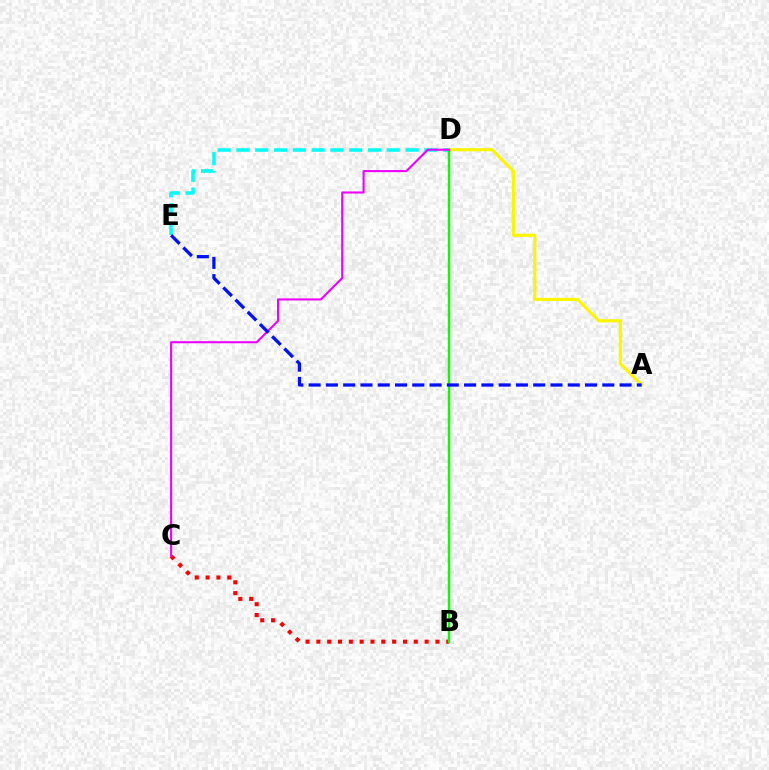{('D', 'E'): [{'color': '#00fff6', 'line_style': 'dashed', 'thickness': 2.55}], ('B', 'C'): [{'color': '#ff0000', 'line_style': 'dotted', 'thickness': 2.94}], ('A', 'D'): [{'color': '#fcf500', 'line_style': 'solid', 'thickness': 2.26}], ('B', 'D'): [{'color': '#08ff00', 'line_style': 'solid', 'thickness': 1.75}], ('C', 'D'): [{'color': '#ee00ff', 'line_style': 'solid', 'thickness': 1.5}], ('A', 'E'): [{'color': '#0010ff', 'line_style': 'dashed', 'thickness': 2.35}]}